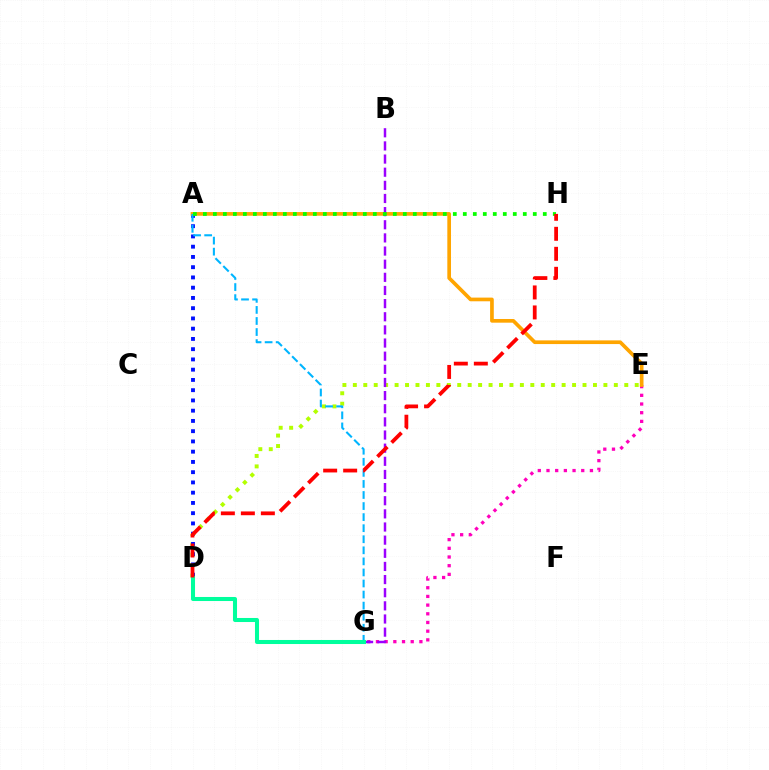{('D', 'E'): [{'color': '#b3ff00', 'line_style': 'dotted', 'thickness': 2.84}], ('A', 'D'): [{'color': '#0010ff', 'line_style': 'dotted', 'thickness': 2.78}], ('E', 'G'): [{'color': '#ff00bd', 'line_style': 'dotted', 'thickness': 2.36}], ('A', 'E'): [{'color': '#ffa500', 'line_style': 'solid', 'thickness': 2.65}], ('A', 'G'): [{'color': '#00b5ff', 'line_style': 'dashed', 'thickness': 1.5}], ('B', 'G'): [{'color': '#9b00ff', 'line_style': 'dashed', 'thickness': 1.79}], ('A', 'H'): [{'color': '#08ff00', 'line_style': 'dotted', 'thickness': 2.72}], ('D', 'G'): [{'color': '#00ff9d', 'line_style': 'solid', 'thickness': 2.92}], ('D', 'H'): [{'color': '#ff0000', 'line_style': 'dashed', 'thickness': 2.72}]}